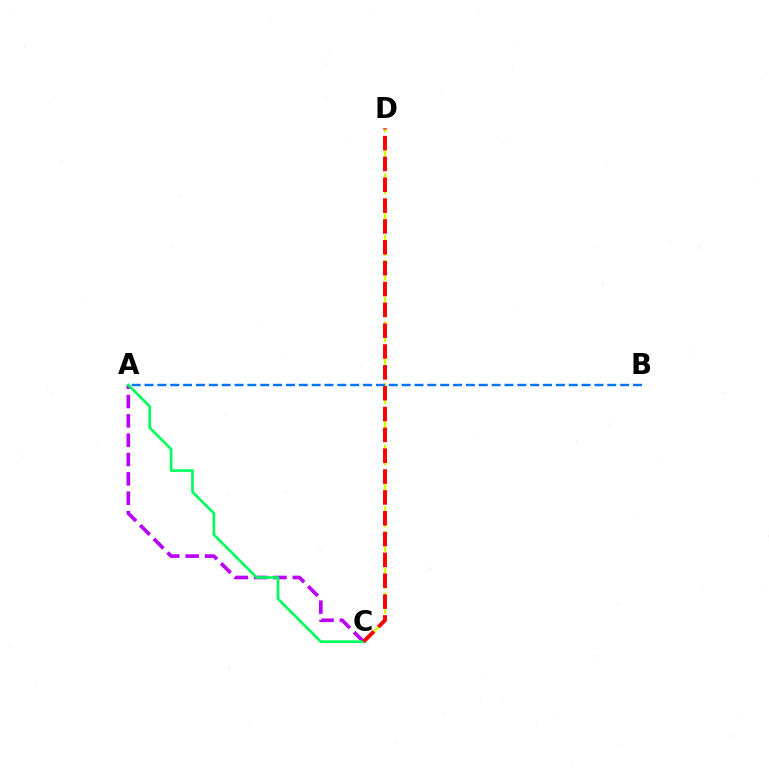{('C', 'D'): [{'color': '#d1ff00', 'line_style': 'dashed', 'thickness': 1.68}, {'color': '#ff0000', 'line_style': 'dashed', 'thickness': 2.83}], ('A', 'C'): [{'color': '#b900ff', 'line_style': 'dashed', 'thickness': 2.63}, {'color': '#00ff5c', 'line_style': 'solid', 'thickness': 1.92}], ('A', 'B'): [{'color': '#0074ff', 'line_style': 'dashed', 'thickness': 1.75}]}